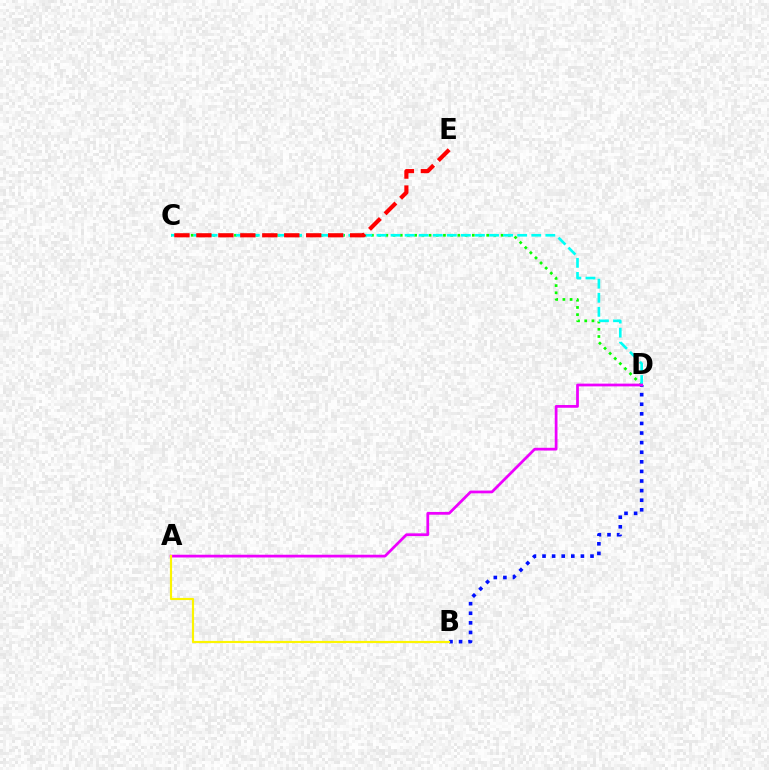{('C', 'D'): [{'color': '#08ff00', 'line_style': 'dotted', 'thickness': 1.96}, {'color': '#00fff6', 'line_style': 'dashed', 'thickness': 1.91}], ('B', 'D'): [{'color': '#0010ff', 'line_style': 'dotted', 'thickness': 2.61}], ('A', 'D'): [{'color': '#ee00ff', 'line_style': 'solid', 'thickness': 1.98}], ('C', 'E'): [{'color': '#ff0000', 'line_style': 'dashed', 'thickness': 2.98}], ('A', 'B'): [{'color': '#fcf500', 'line_style': 'solid', 'thickness': 1.56}]}